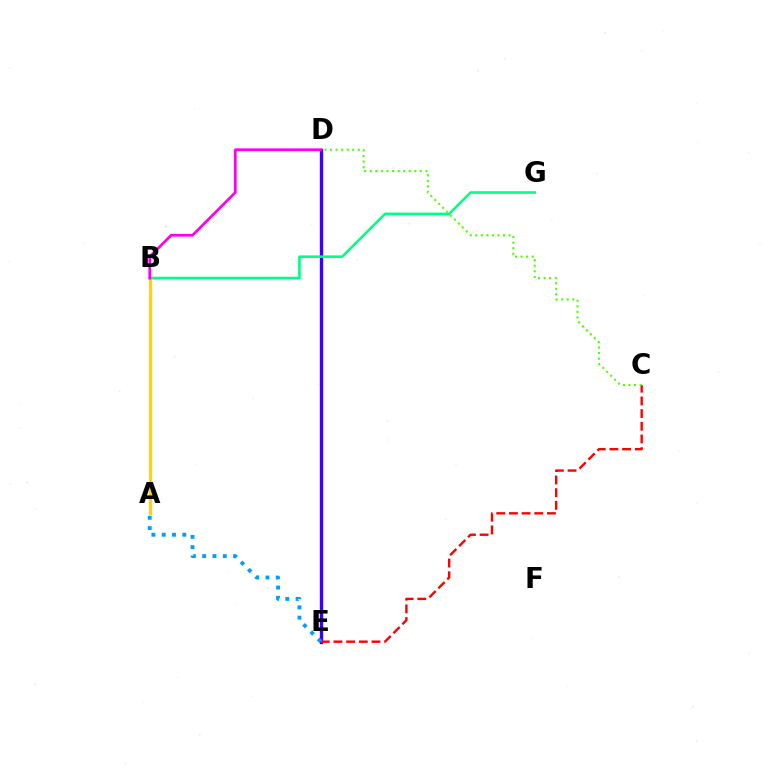{('D', 'E'): [{'color': '#3700ff', 'line_style': 'solid', 'thickness': 2.4}], ('A', 'B'): [{'color': '#ffd500', 'line_style': 'solid', 'thickness': 2.38}], ('B', 'G'): [{'color': '#00ff86', 'line_style': 'solid', 'thickness': 1.88}], ('C', 'E'): [{'color': '#ff0000', 'line_style': 'dashed', 'thickness': 1.72}], ('C', 'D'): [{'color': '#4fff00', 'line_style': 'dotted', 'thickness': 1.51}], ('B', 'D'): [{'color': '#ff00ed', 'line_style': 'solid', 'thickness': 1.95}], ('A', 'E'): [{'color': '#009eff', 'line_style': 'dotted', 'thickness': 2.8}]}